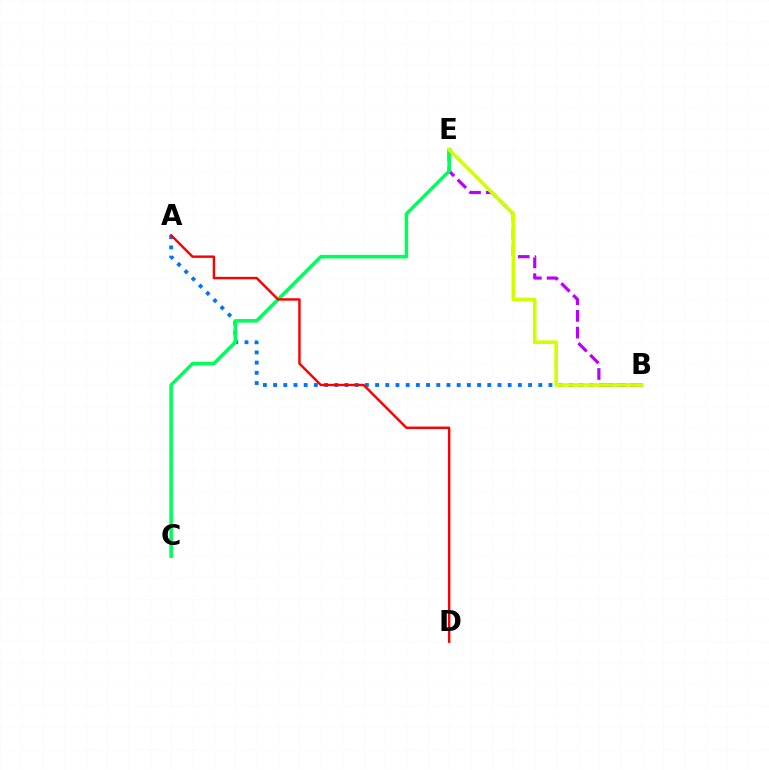{('A', 'B'): [{'color': '#0074ff', 'line_style': 'dotted', 'thickness': 2.77}], ('B', 'E'): [{'color': '#b900ff', 'line_style': 'dashed', 'thickness': 2.27}, {'color': '#d1ff00', 'line_style': 'solid', 'thickness': 2.62}], ('C', 'E'): [{'color': '#00ff5c', 'line_style': 'solid', 'thickness': 2.56}], ('A', 'D'): [{'color': '#ff0000', 'line_style': 'solid', 'thickness': 1.75}]}